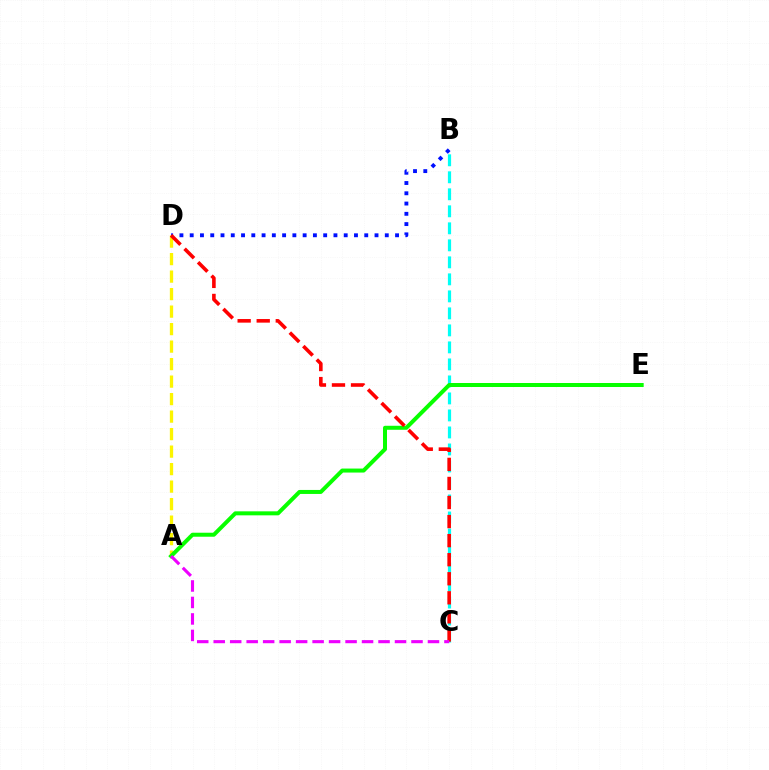{('B', 'D'): [{'color': '#0010ff', 'line_style': 'dotted', 'thickness': 2.79}], ('B', 'C'): [{'color': '#00fff6', 'line_style': 'dashed', 'thickness': 2.31}], ('A', 'D'): [{'color': '#fcf500', 'line_style': 'dashed', 'thickness': 2.38}], ('A', 'E'): [{'color': '#08ff00', 'line_style': 'solid', 'thickness': 2.88}], ('C', 'D'): [{'color': '#ff0000', 'line_style': 'dashed', 'thickness': 2.59}], ('A', 'C'): [{'color': '#ee00ff', 'line_style': 'dashed', 'thickness': 2.24}]}